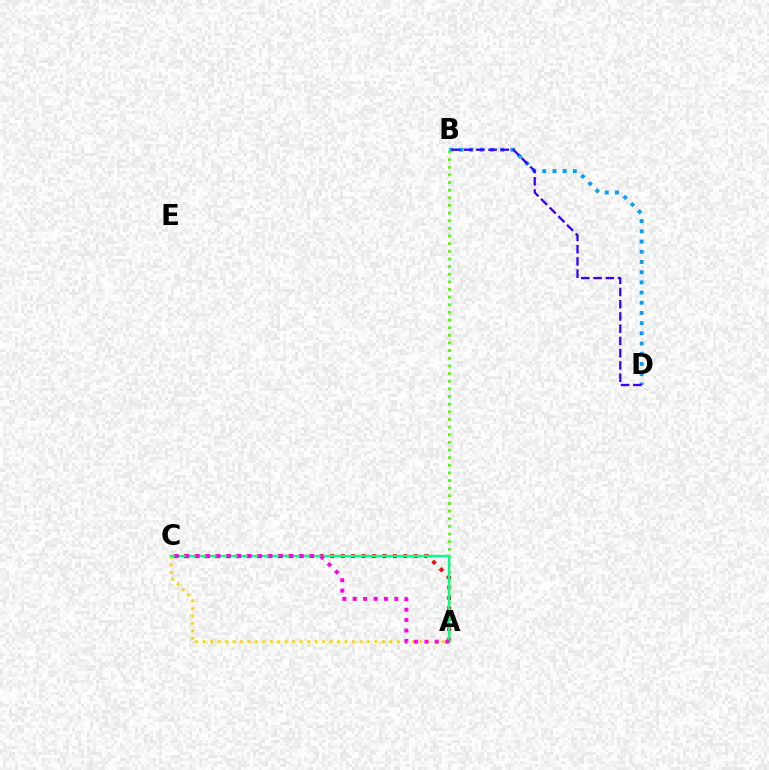{('A', 'C'): [{'color': '#ff0000', 'line_style': 'dotted', 'thickness': 2.84}, {'color': '#ffd500', 'line_style': 'dotted', 'thickness': 2.03}, {'color': '#00ff86', 'line_style': 'solid', 'thickness': 1.68}, {'color': '#ff00ed', 'line_style': 'dotted', 'thickness': 2.83}], ('B', 'D'): [{'color': '#009eff', 'line_style': 'dotted', 'thickness': 2.77}, {'color': '#3700ff', 'line_style': 'dashed', 'thickness': 1.66}], ('A', 'B'): [{'color': '#4fff00', 'line_style': 'dotted', 'thickness': 2.08}]}